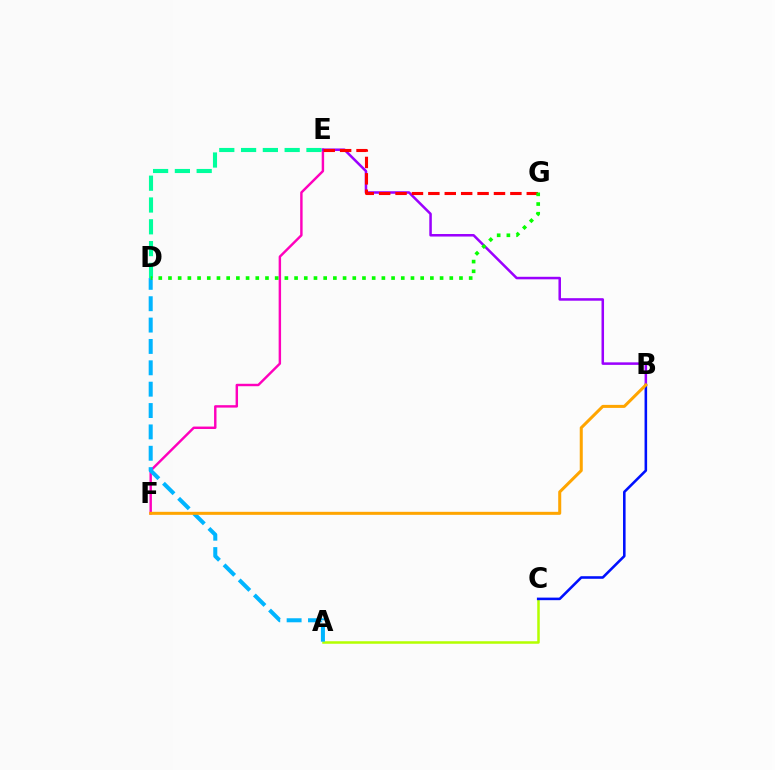{('A', 'C'): [{'color': '#b3ff00', 'line_style': 'solid', 'thickness': 1.81}], ('E', 'F'): [{'color': '#ff00bd', 'line_style': 'solid', 'thickness': 1.75}], ('B', 'E'): [{'color': '#9b00ff', 'line_style': 'solid', 'thickness': 1.82}], ('D', 'E'): [{'color': '#00ff9d', 'line_style': 'dashed', 'thickness': 2.96}], ('B', 'C'): [{'color': '#0010ff', 'line_style': 'solid', 'thickness': 1.85}], ('A', 'D'): [{'color': '#00b5ff', 'line_style': 'dashed', 'thickness': 2.9}], ('B', 'F'): [{'color': '#ffa500', 'line_style': 'solid', 'thickness': 2.18}], ('E', 'G'): [{'color': '#ff0000', 'line_style': 'dashed', 'thickness': 2.23}], ('D', 'G'): [{'color': '#08ff00', 'line_style': 'dotted', 'thickness': 2.64}]}